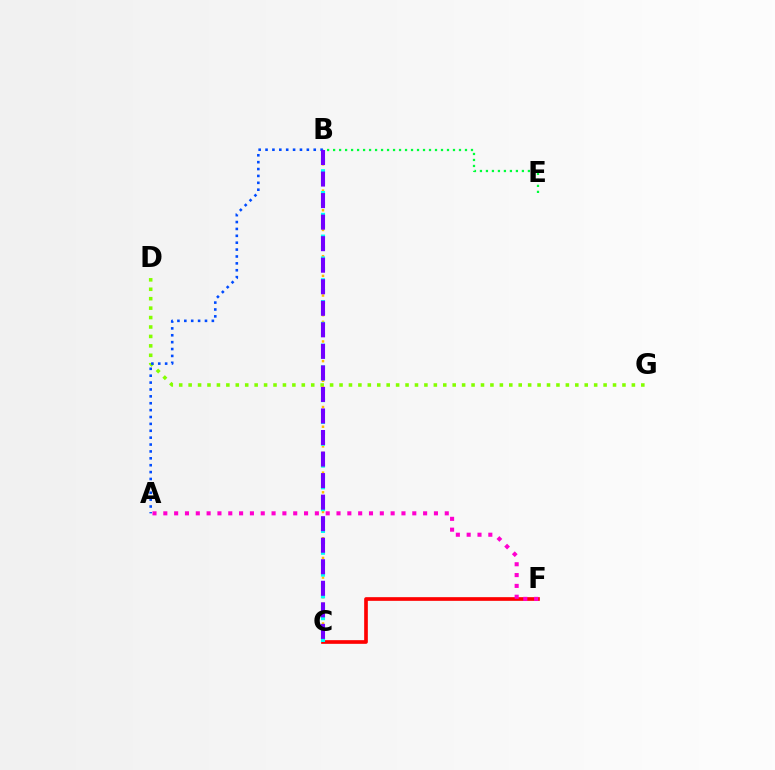{('B', 'E'): [{'color': '#00ff39', 'line_style': 'dotted', 'thickness': 1.63}], ('C', 'F'): [{'color': '#ff0000', 'line_style': 'solid', 'thickness': 2.65}], ('D', 'G'): [{'color': '#84ff00', 'line_style': 'dotted', 'thickness': 2.56}], ('B', 'C'): [{'color': '#ffbd00', 'line_style': 'dotted', 'thickness': 1.78}, {'color': '#00fff6', 'line_style': 'dotted', 'thickness': 2.96}, {'color': '#7200ff', 'line_style': 'dashed', 'thickness': 2.93}], ('A', 'B'): [{'color': '#004bff', 'line_style': 'dotted', 'thickness': 1.87}], ('A', 'F'): [{'color': '#ff00cf', 'line_style': 'dotted', 'thickness': 2.94}]}